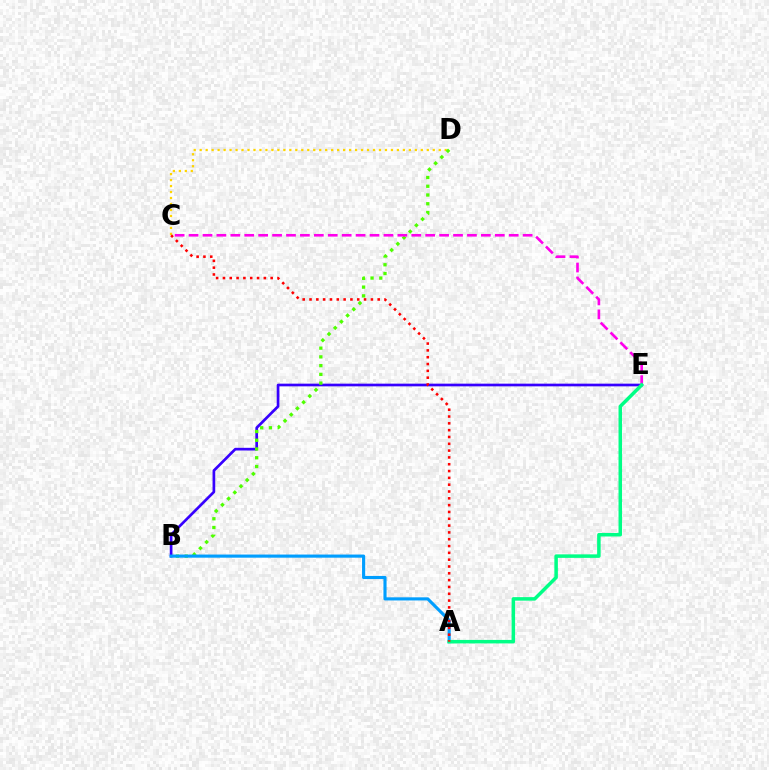{('B', 'E'): [{'color': '#3700ff', 'line_style': 'solid', 'thickness': 1.93}], ('C', 'D'): [{'color': '#ffd500', 'line_style': 'dotted', 'thickness': 1.62}], ('B', 'D'): [{'color': '#4fff00', 'line_style': 'dotted', 'thickness': 2.38}], ('C', 'E'): [{'color': '#ff00ed', 'line_style': 'dashed', 'thickness': 1.89}], ('A', 'B'): [{'color': '#009eff', 'line_style': 'solid', 'thickness': 2.25}], ('A', 'E'): [{'color': '#00ff86', 'line_style': 'solid', 'thickness': 2.53}], ('A', 'C'): [{'color': '#ff0000', 'line_style': 'dotted', 'thickness': 1.85}]}